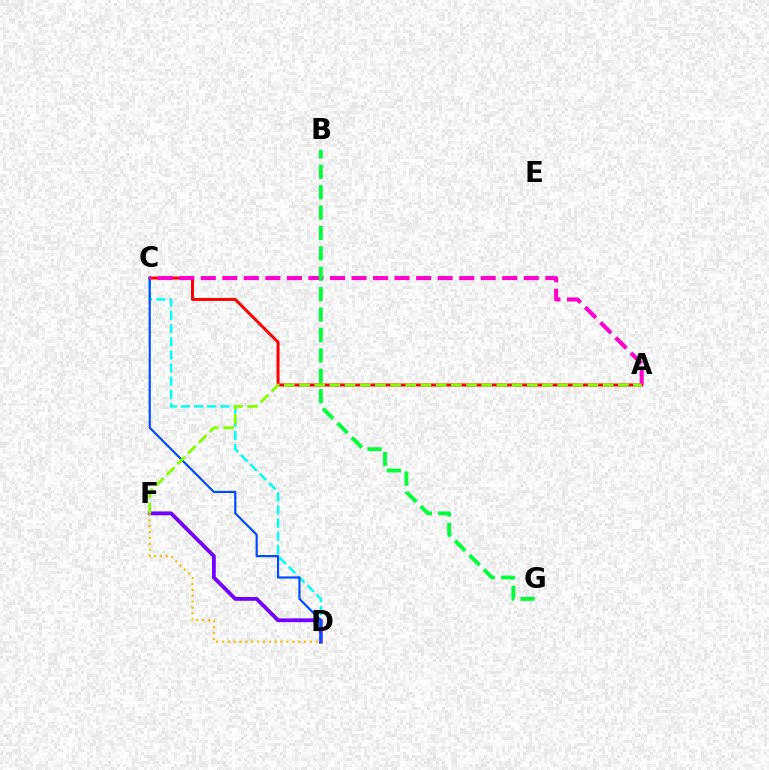{('D', 'F'): [{'color': '#7200ff', 'line_style': 'solid', 'thickness': 2.73}, {'color': '#ffbd00', 'line_style': 'dotted', 'thickness': 1.6}], ('A', 'C'): [{'color': '#ff0000', 'line_style': 'solid', 'thickness': 2.16}, {'color': '#ff00cf', 'line_style': 'dashed', 'thickness': 2.92}], ('C', 'D'): [{'color': '#00fff6', 'line_style': 'dashed', 'thickness': 1.79}, {'color': '#004bff', 'line_style': 'solid', 'thickness': 1.57}], ('B', 'G'): [{'color': '#00ff39', 'line_style': 'dashed', 'thickness': 2.77}], ('A', 'F'): [{'color': '#84ff00', 'line_style': 'dashed', 'thickness': 2.06}]}